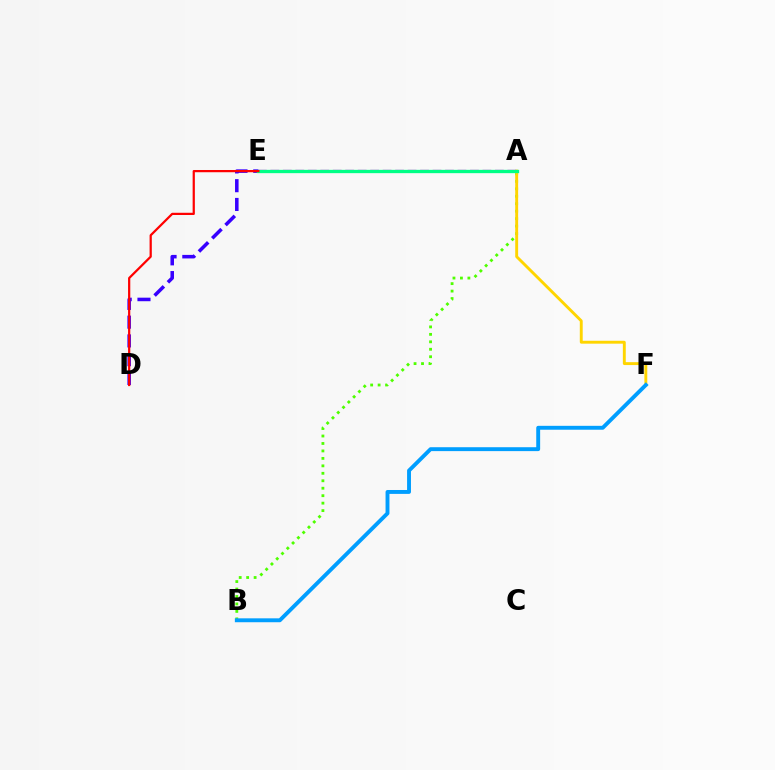{('A', 'B'): [{'color': '#4fff00', 'line_style': 'dotted', 'thickness': 2.03}], ('A', 'F'): [{'color': '#ffd500', 'line_style': 'solid', 'thickness': 2.09}], ('B', 'F'): [{'color': '#009eff', 'line_style': 'solid', 'thickness': 2.81}], ('D', 'E'): [{'color': '#3700ff', 'line_style': 'dashed', 'thickness': 2.55}, {'color': '#ff0000', 'line_style': 'solid', 'thickness': 1.6}], ('A', 'E'): [{'color': '#ff00ed', 'line_style': 'dashed', 'thickness': 1.69}, {'color': '#00ff86', 'line_style': 'solid', 'thickness': 2.38}]}